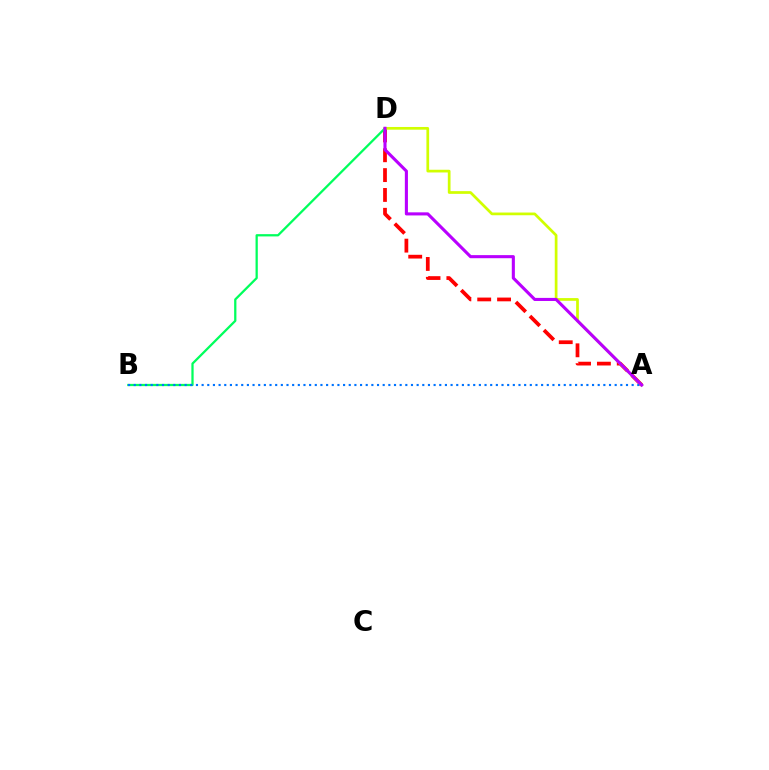{('A', 'D'): [{'color': '#ff0000', 'line_style': 'dashed', 'thickness': 2.7}, {'color': '#d1ff00', 'line_style': 'solid', 'thickness': 1.96}, {'color': '#b900ff', 'line_style': 'solid', 'thickness': 2.23}], ('B', 'D'): [{'color': '#00ff5c', 'line_style': 'solid', 'thickness': 1.63}], ('A', 'B'): [{'color': '#0074ff', 'line_style': 'dotted', 'thickness': 1.54}]}